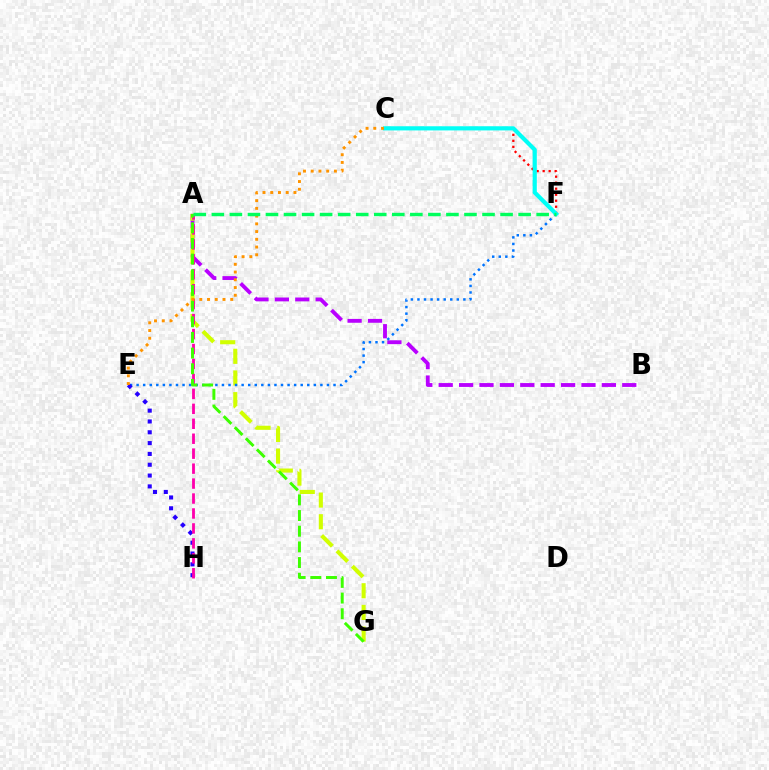{('A', 'B'): [{'color': '#b900ff', 'line_style': 'dashed', 'thickness': 2.77}], ('A', 'G'): [{'color': '#d1ff00', 'line_style': 'dashed', 'thickness': 2.95}, {'color': '#3dff00', 'line_style': 'dashed', 'thickness': 2.13}], ('E', 'F'): [{'color': '#0074ff', 'line_style': 'dotted', 'thickness': 1.78}], ('C', 'F'): [{'color': '#ff0000', 'line_style': 'dotted', 'thickness': 1.63}, {'color': '#00fff6', 'line_style': 'solid', 'thickness': 3.0}], ('E', 'H'): [{'color': '#2500ff', 'line_style': 'dotted', 'thickness': 2.94}], ('A', 'H'): [{'color': '#ff00ac', 'line_style': 'dashed', 'thickness': 2.03}], ('C', 'E'): [{'color': '#ff9400', 'line_style': 'dotted', 'thickness': 2.1}], ('A', 'F'): [{'color': '#00ff5c', 'line_style': 'dashed', 'thickness': 2.45}]}